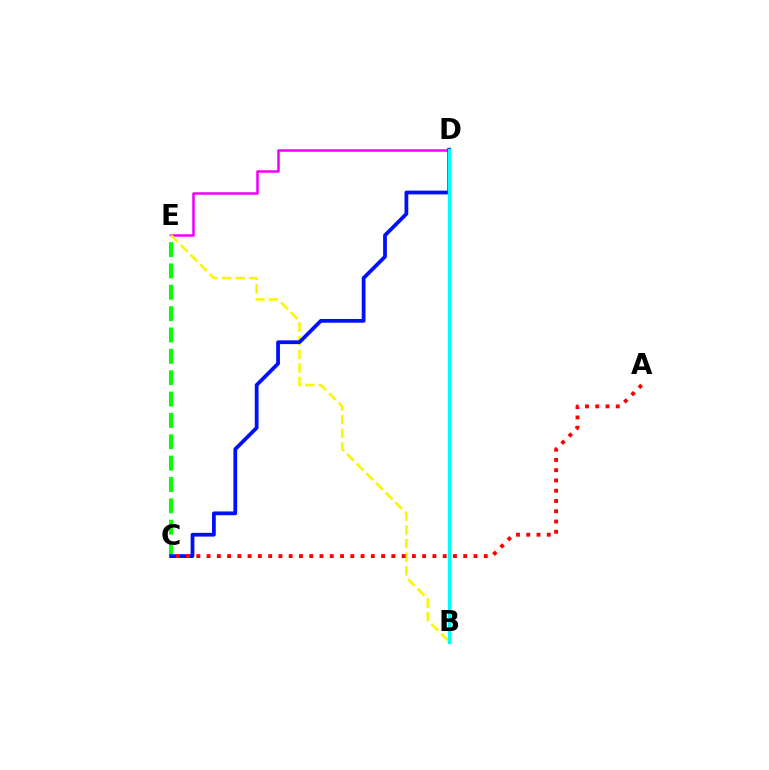{('C', 'E'): [{'color': '#08ff00', 'line_style': 'dashed', 'thickness': 2.9}], ('D', 'E'): [{'color': '#ee00ff', 'line_style': 'solid', 'thickness': 1.81}], ('B', 'E'): [{'color': '#fcf500', 'line_style': 'dashed', 'thickness': 1.86}], ('C', 'D'): [{'color': '#0010ff', 'line_style': 'solid', 'thickness': 2.71}], ('B', 'D'): [{'color': '#00fff6', 'line_style': 'solid', 'thickness': 2.45}], ('A', 'C'): [{'color': '#ff0000', 'line_style': 'dotted', 'thickness': 2.79}]}